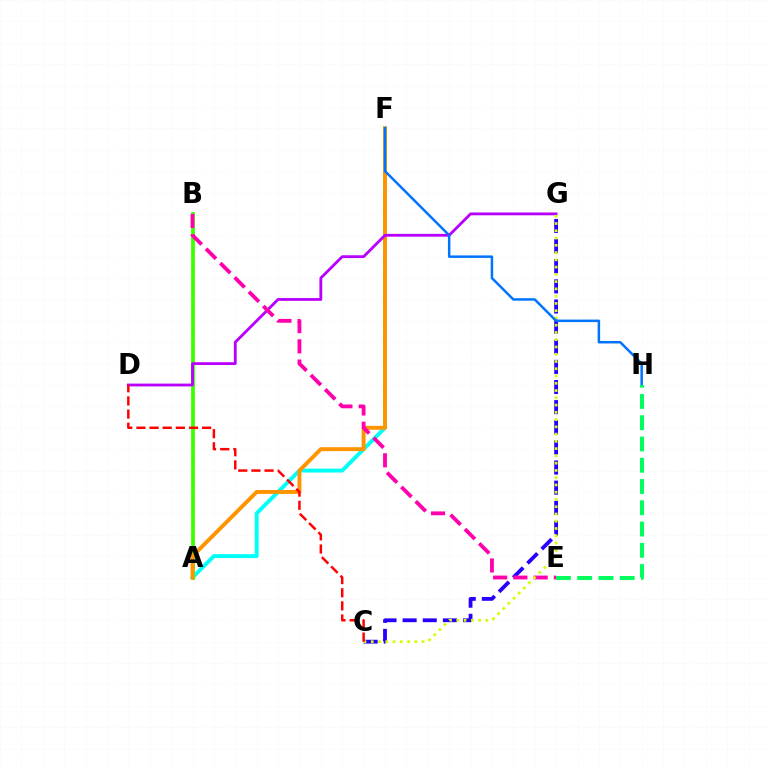{('C', 'G'): [{'color': '#2500ff', 'line_style': 'dashed', 'thickness': 2.73}, {'color': '#d1ff00', 'line_style': 'dotted', 'thickness': 1.97}], ('A', 'F'): [{'color': '#00fff6', 'line_style': 'solid', 'thickness': 2.82}, {'color': '#ff9400', 'line_style': 'solid', 'thickness': 2.83}], ('A', 'B'): [{'color': '#3dff00', 'line_style': 'solid', 'thickness': 2.73}], ('D', 'G'): [{'color': '#b900ff', 'line_style': 'solid', 'thickness': 2.03}], ('B', 'E'): [{'color': '#ff00ac', 'line_style': 'dashed', 'thickness': 2.75}], ('C', 'D'): [{'color': '#ff0000', 'line_style': 'dashed', 'thickness': 1.79}], ('F', 'H'): [{'color': '#0074ff', 'line_style': 'solid', 'thickness': 1.79}], ('E', 'H'): [{'color': '#00ff5c', 'line_style': 'dashed', 'thickness': 2.89}]}